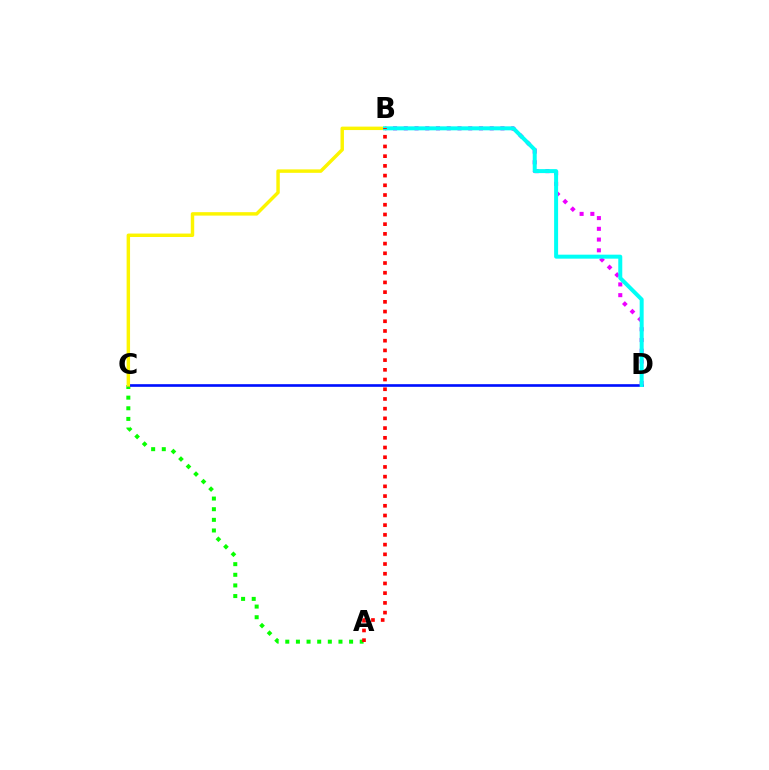{('A', 'C'): [{'color': '#08ff00', 'line_style': 'dotted', 'thickness': 2.89}], ('C', 'D'): [{'color': '#0010ff', 'line_style': 'solid', 'thickness': 1.91}], ('B', 'D'): [{'color': '#ee00ff', 'line_style': 'dotted', 'thickness': 2.92}, {'color': '#00fff6', 'line_style': 'solid', 'thickness': 2.87}], ('B', 'C'): [{'color': '#fcf500', 'line_style': 'solid', 'thickness': 2.48}], ('A', 'B'): [{'color': '#ff0000', 'line_style': 'dotted', 'thickness': 2.64}]}